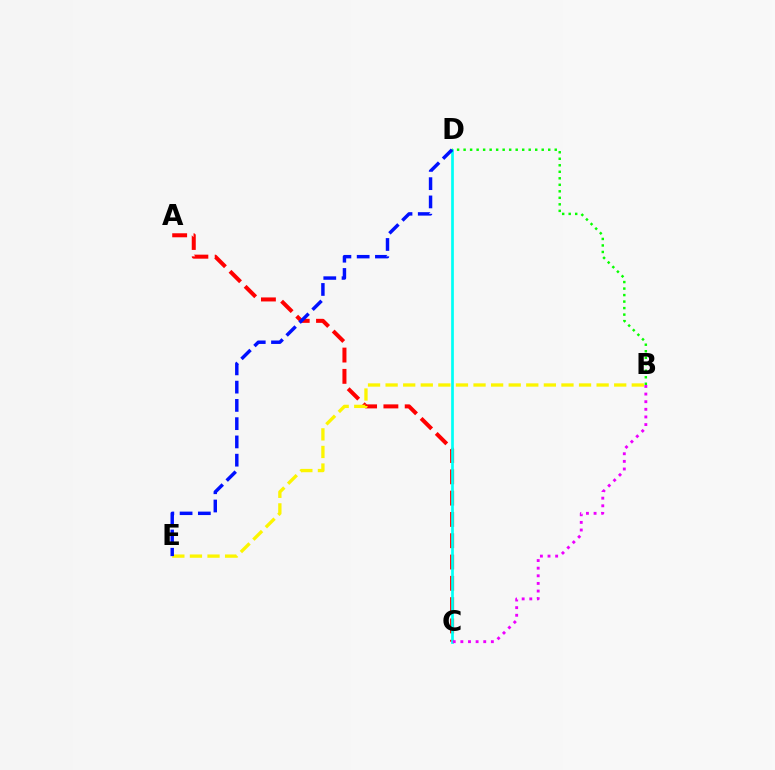{('A', 'C'): [{'color': '#ff0000', 'line_style': 'dashed', 'thickness': 2.89}], ('C', 'D'): [{'color': '#00fff6', 'line_style': 'solid', 'thickness': 1.95}], ('B', 'D'): [{'color': '#08ff00', 'line_style': 'dotted', 'thickness': 1.77}], ('B', 'E'): [{'color': '#fcf500', 'line_style': 'dashed', 'thickness': 2.39}], ('D', 'E'): [{'color': '#0010ff', 'line_style': 'dashed', 'thickness': 2.48}], ('B', 'C'): [{'color': '#ee00ff', 'line_style': 'dotted', 'thickness': 2.07}]}